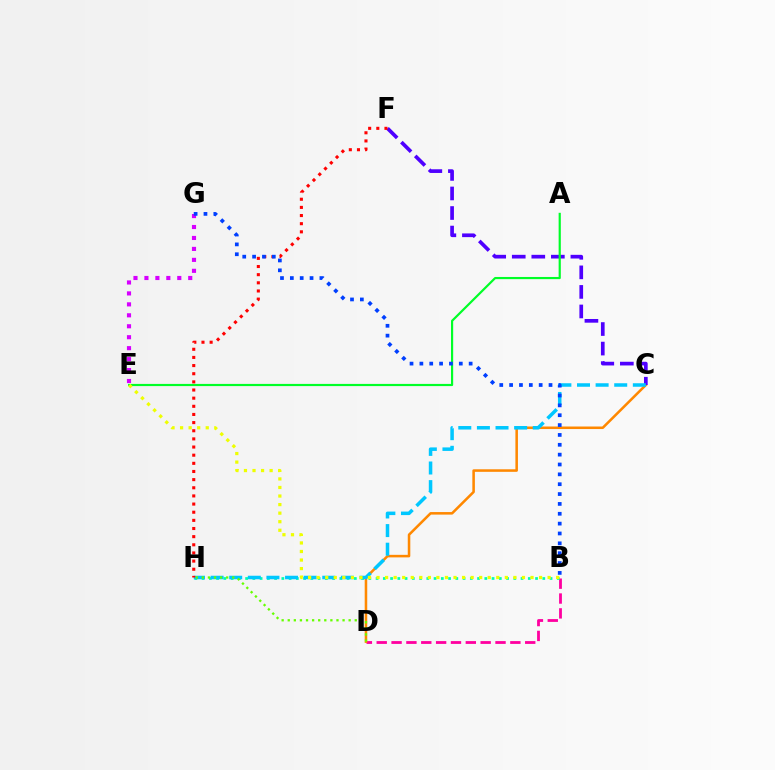{('B', 'D'): [{'color': '#ff00a0', 'line_style': 'dashed', 'thickness': 2.02}], ('B', 'H'): [{'color': '#00ffaf', 'line_style': 'dotted', 'thickness': 1.97}], ('C', 'D'): [{'color': '#ff8800', 'line_style': 'solid', 'thickness': 1.83}], ('C', 'F'): [{'color': '#4f00ff', 'line_style': 'dashed', 'thickness': 2.66}], ('A', 'E'): [{'color': '#00ff27', 'line_style': 'solid', 'thickness': 1.57}], ('C', 'H'): [{'color': '#00c7ff', 'line_style': 'dashed', 'thickness': 2.53}], ('F', 'H'): [{'color': '#ff0000', 'line_style': 'dotted', 'thickness': 2.21}], ('B', 'E'): [{'color': '#eeff00', 'line_style': 'dotted', 'thickness': 2.32}], ('E', 'G'): [{'color': '#d600ff', 'line_style': 'dotted', 'thickness': 2.98}], ('D', 'H'): [{'color': '#66ff00', 'line_style': 'dotted', 'thickness': 1.66}], ('B', 'G'): [{'color': '#003fff', 'line_style': 'dotted', 'thickness': 2.68}]}